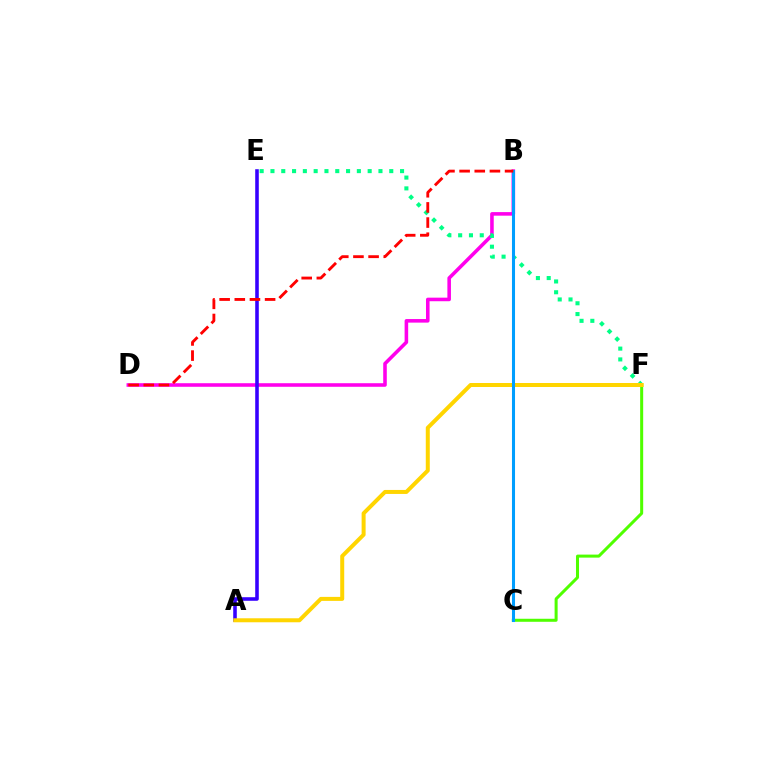{('C', 'F'): [{'color': '#4fff00', 'line_style': 'solid', 'thickness': 2.17}], ('B', 'D'): [{'color': '#ff00ed', 'line_style': 'solid', 'thickness': 2.57}, {'color': '#ff0000', 'line_style': 'dashed', 'thickness': 2.06}], ('A', 'E'): [{'color': '#3700ff', 'line_style': 'solid', 'thickness': 2.57}], ('E', 'F'): [{'color': '#00ff86', 'line_style': 'dotted', 'thickness': 2.93}], ('A', 'F'): [{'color': '#ffd500', 'line_style': 'solid', 'thickness': 2.87}], ('B', 'C'): [{'color': '#009eff', 'line_style': 'solid', 'thickness': 2.2}]}